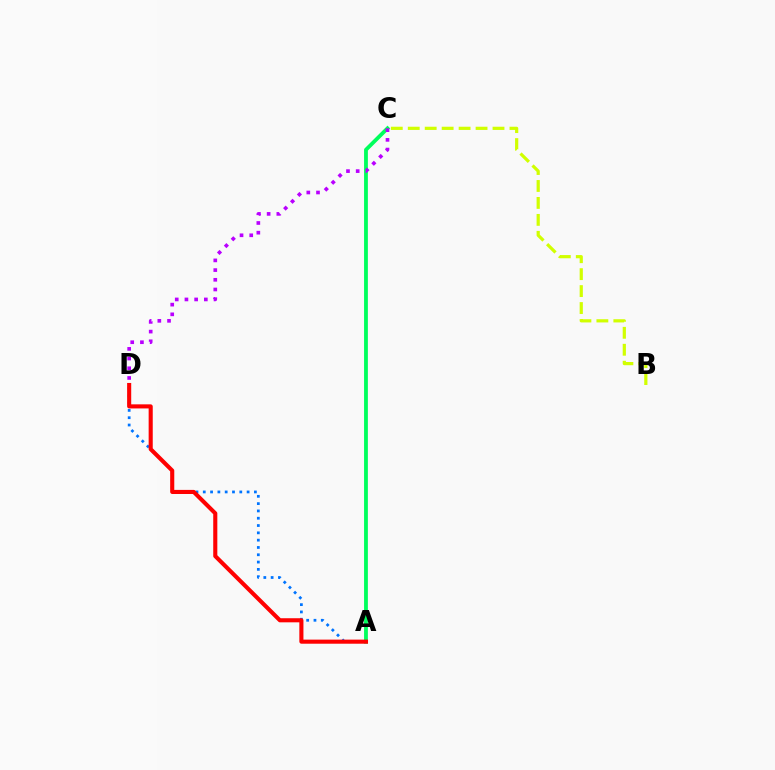{('A', 'C'): [{'color': '#00ff5c', 'line_style': 'solid', 'thickness': 2.74}], ('A', 'D'): [{'color': '#0074ff', 'line_style': 'dotted', 'thickness': 1.98}, {'color': '#ff0000', 'line_style': 'solid', 'thickness': 2.95}], ('B', 'C'): [{'color': '#d1ff00', 'line_style': 'dashed', 'thickness': 2.3}], ('C', 'D'): [{'color': '#b900ff', 'line_style': 'dotted', 'thickness': 2.64}]}